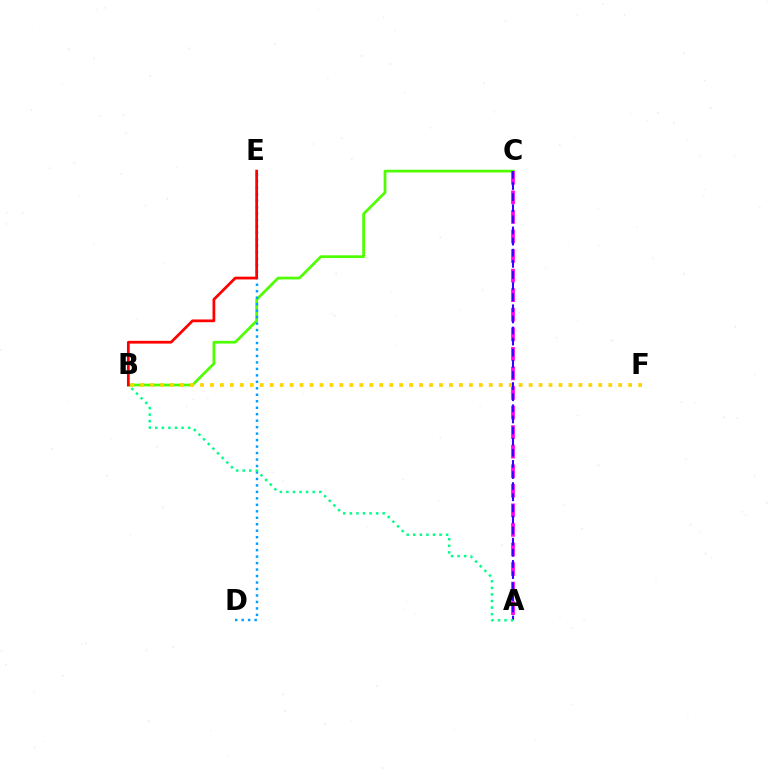{('B', 'C'): [{'color': '#4fff00', 'line_style': 'solid', 'thickness': 1.97}], ('A', 'C'): [{'color': '#ff00ed', 'line_style': 'dashed', 'thickness': 2.66}, {'color': '#3700ff', 'line_style': 'dashed', 'thickness': 1.51}], ('D', 'E'): [{'color': '#009eff', 'line_style': 'dotted', 'thickness': 1.76}], ('B', 'F'): [{'color': '#ffd500', 'line_style': 'dotted', 'thickness': 2.71}], ('A', 'B'): [{'color': '#00ff86', 'line_style': 'dotted', 'thickness': 1.79}], ('B', 'E'): [{'color': '#ff0000', 'line_style': 'solid', 'thickness': 1.98}]}